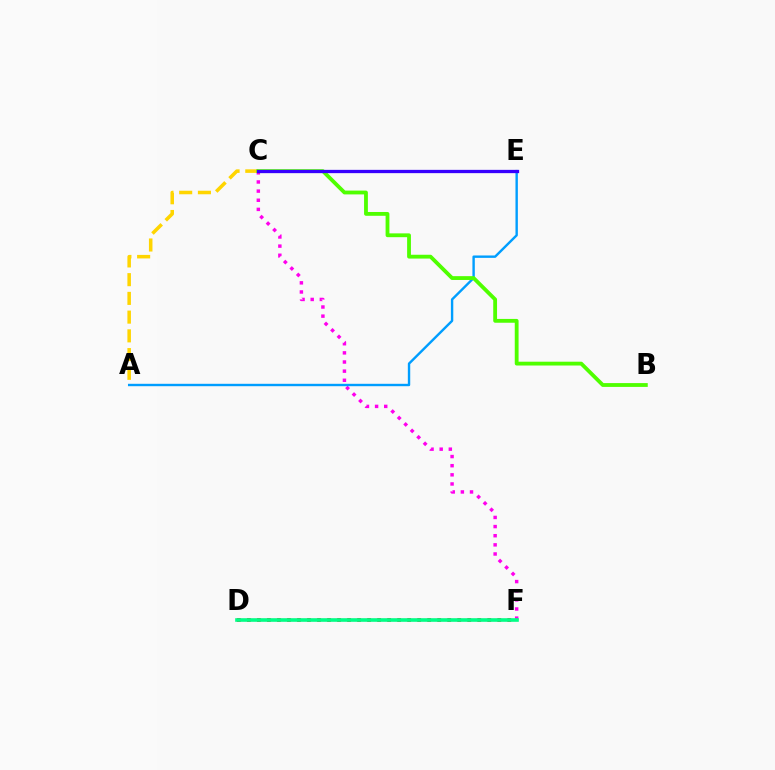{('D', 'F'): [{'color': '#ff0000', 'line_style': 'dotted', 'thickness': 2.72}, {'color': '#00ff86', 'line_style': 'solid', 'thickness': 2.61}], ('C', 'F'): [{'color': '#ff00ed', 'line_style': 'dotted', 'thickness': 2.48}], ('A', 'C'): [{'color': '#ffd500', 'line_style': 'dashed', 'thickness': 2.54}], ('A', 'E'): [{'color': '#009eff', 'line_style': 'solid', 'thickness': 1.73}], ('B', 'C'): [{'color': '#4fff00', 'line_style': 'solid', 'thickness': 2.75}], ('C', 'E'): [{'color': '#3700ff', 'line_style': 'solid', 'thickness': 2.36}]}